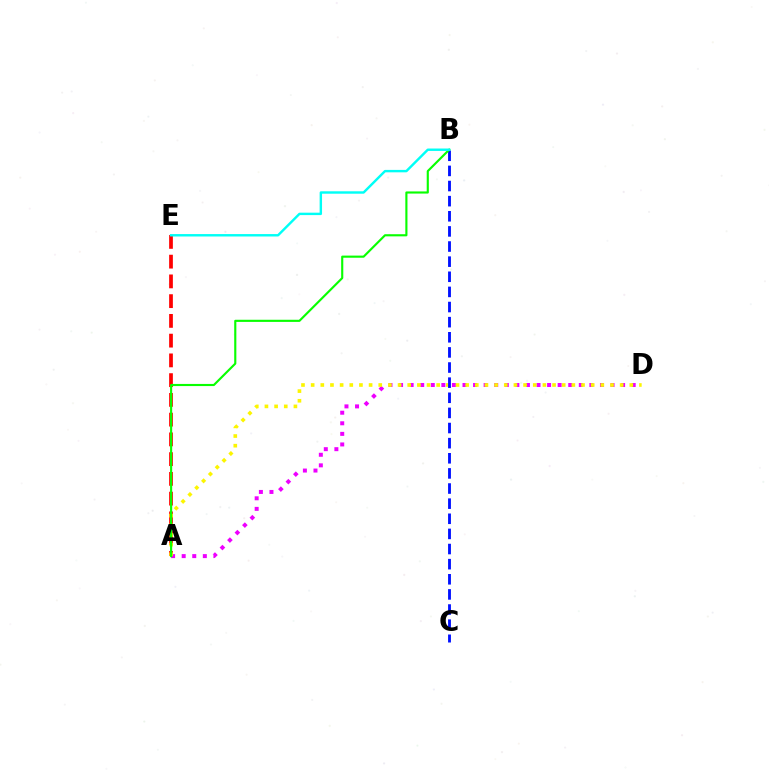{('A', 'D'): [{'color': '#ee00ff', 'line_style': 'dotted', 'thickness': 2.87}, {'color': '#fcf500', 'line_style': 'dotted', 'thickness': 2.62}], ('A', 'E'): [{'color': '#ff0000', 'line_style': 'dashed', 'thickness': 2.68}], ('B', 'C'): [{'color': '#0010ff', 'line_style': 'dashed', 'thickness': 2.05}], ('A', 'B'): [{'color': '#08ff00', 'line_style': 'solid', 'thickness': 1.54}], ('B', 'E'): [{'color': '#00fff6', 'line_style': 'solid', 'thickness': 1.74}]}